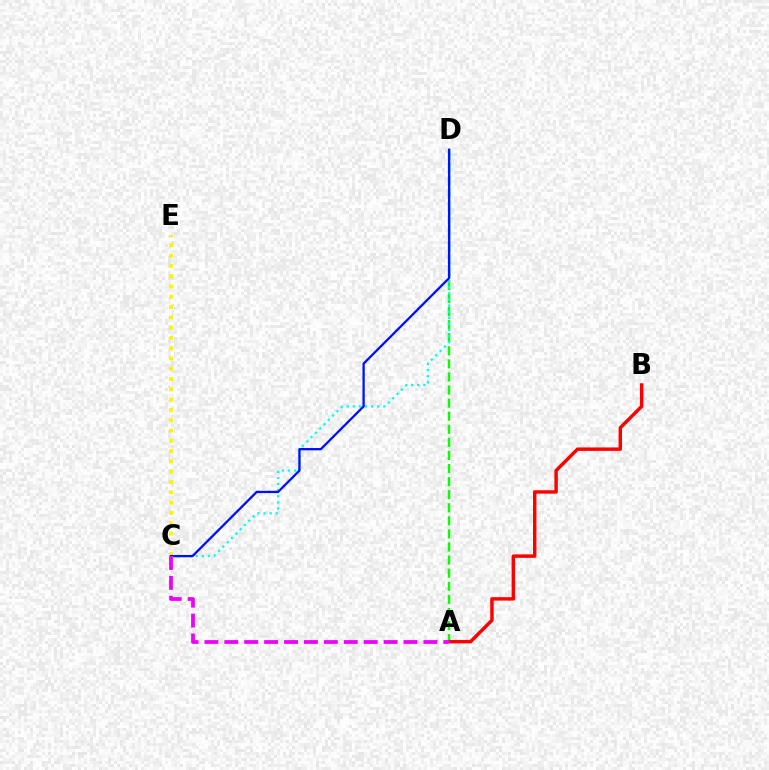{('A', 'D'): [{'color': '#08ff00', 'line_style': 'dashed', 'thickness': 1.78}], ('C', 'D'): [{'color': '#00fff6', 'line_style': 'dotted', 'thickness': 1.66}, {'color': '#0010ff', 'line_style': 'solid', 'thickness': 1.65}], ('C', 'E'): [{'color': '#fcf500', 'line_style': 'dotted', 'thickness': 2.8}], ('A', 'B'): [{'color': '#ff0000', 'line_style': 'solid', 'thickness': 2.48}], ('A', 'C'): [{'color': '#ee00ff', 'line_style': 'dashed', 'thickness': 2.7}]}